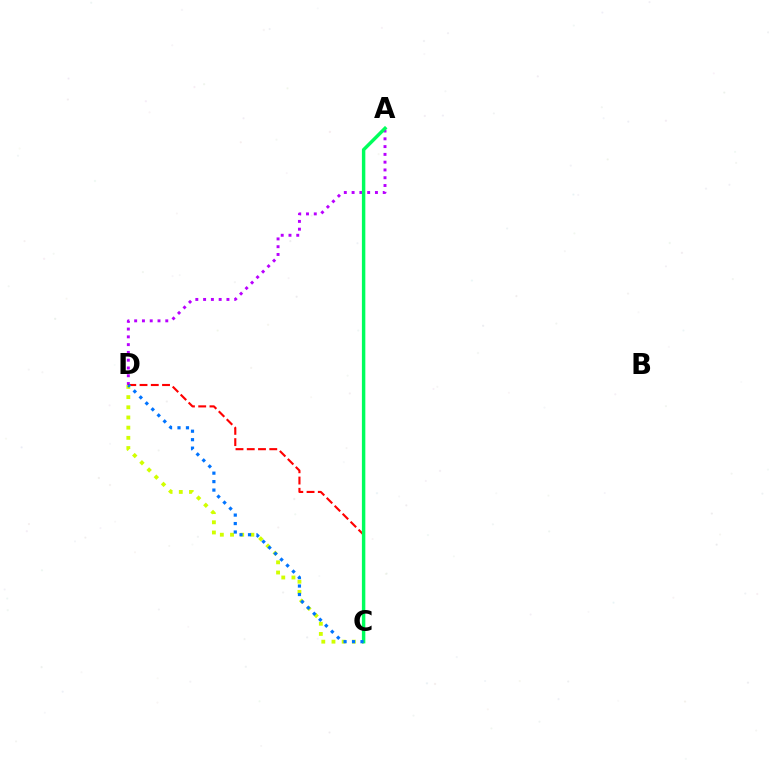{('A', 'D'): [{'color': '#b900ff', 'line_style': 'dotted', 'thickness': 2.11}], ('C', 'D'): [{'color': '#ff0000', 'line_style': 'dashed', 'thickness': 1.53}, {'color': '#d1ff00', 'line_style': 'dotted', 'thickness': 2.77}, {'color': '#0074ff', 'line_style': 'dotted', 'thickness': 2.3}], ('A', 'C'): [{'color': '#00ff5c', 'line_style': 'solid', 'thickness': 2.47}]}